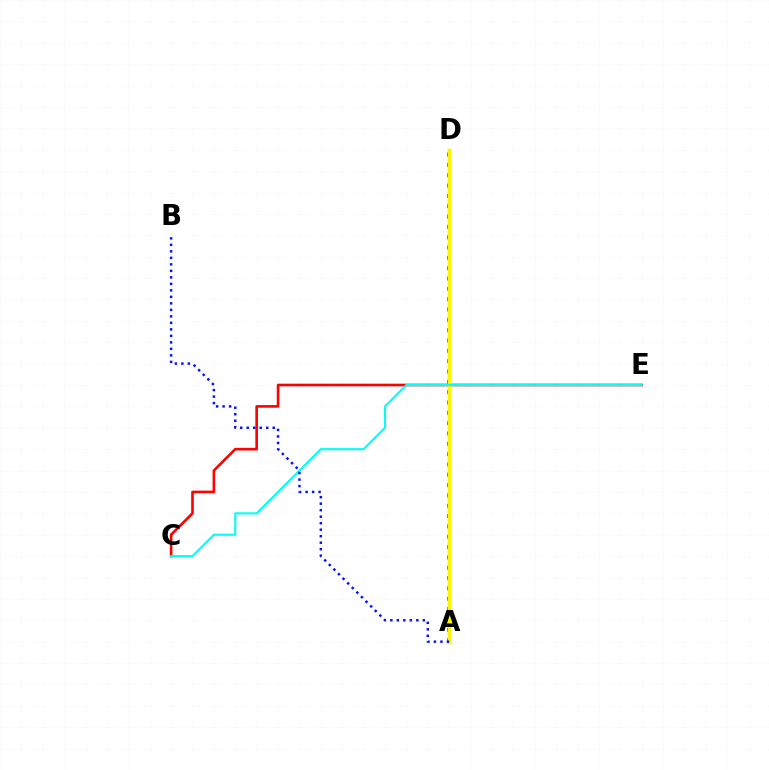{('A', 'D'): [{'color': '#ee00ff', 'line_style': 'dotted', 'thickness': 2.81}, {'color': '#08ff00', 'line_style': 'solid', 'thickness': 2.27}, {'color': '#fcf500', 'line_style': 'solid', 'thickness': 2.48}], ('C', 'E'): [{'color': '#ff0000', 'line_style': 'solid', 'thickness': 1.89}, {'color': '#00fff6', 'line_style': 'solid', 'thickness': 1.52}], ('A', 'B'): [{'color': '#0010ff', 'line_style': 'dotted', 'thickness': 1.77}]}